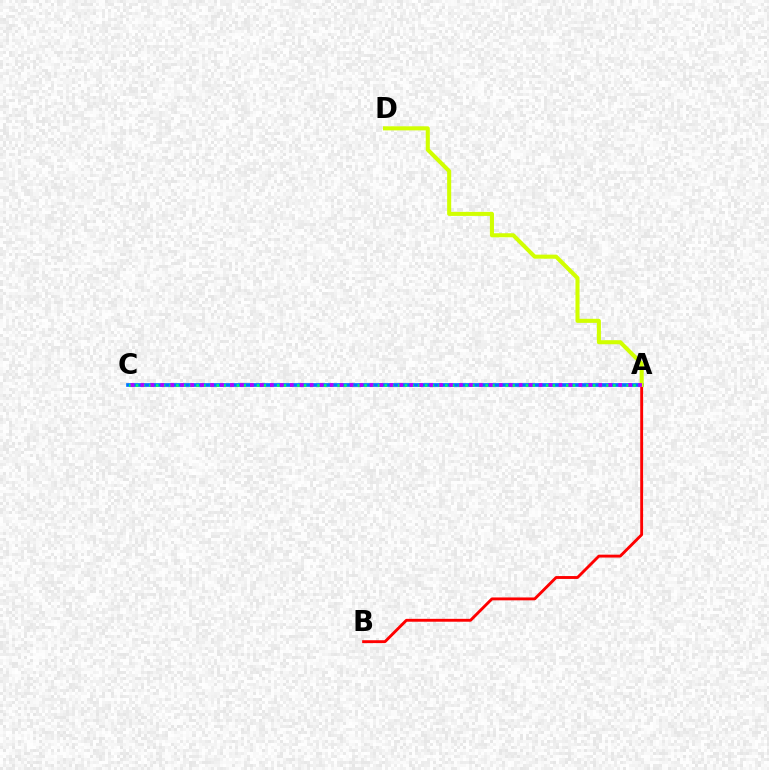{('A', 'C'): [{'color': '#0074ff', 'line_style': 'solid', 'thickness': 2.66}, {'color': '#00ff5c', 'line_style': 'dotted', 'thickness': 1.83}, {'color': '#b900ff', 'line_style': 'dotted', 'thickness': 2.7}], ('A', 'B'): [{'color': '#ff0000', 'line_style': 'solid', 'thickness': 2.07}], ('A', 'D'): [{'color': '#d1ff00', 'line_style': 'solid', 'thickness': 2.92}]}